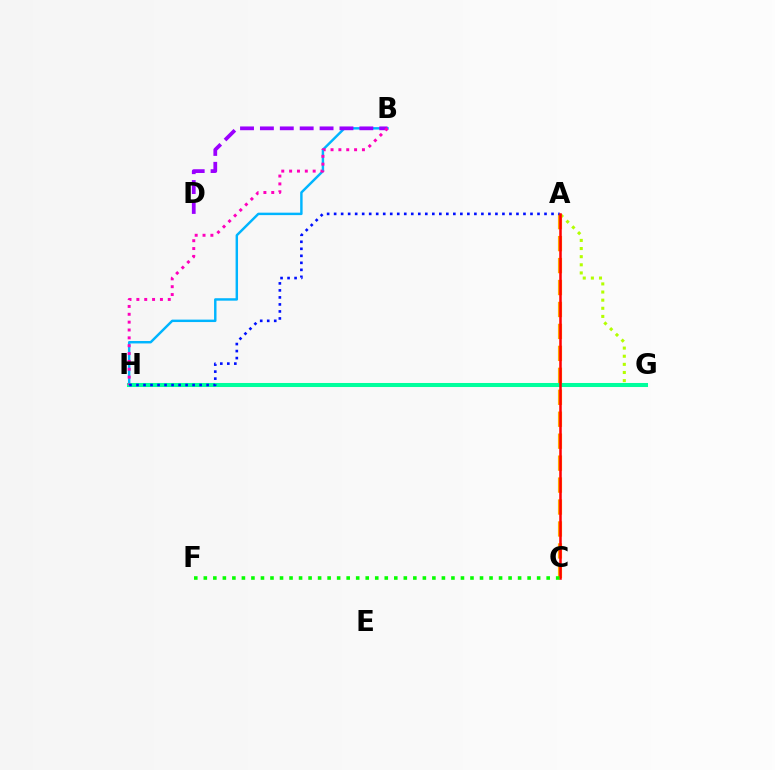{('B', 'H'): [{'color': '#00b5ff', 'line_style': 'solid', 'thickness': 1.76}, {'color': '#ff00bd', 'line_style': 'dotted', 'thickness': 2.13}], ('A', 'G'): [{'color': '#b3ff00', 'line_style': 'dotted', 'thickness': 2.21}], ('G', 'H'): [{'color': '#00ff9d', 'line_style': 'solid', 'thickness': 2.91}], ('A', 'C'): [{'color': '#ffa500', 'line_style': 'dashed', 'thickness': 2.98}, {'color': '#ff0000', 'line_style': 'solid', 'thickness': 1.82}], ('B', 'D'): [{'color': '#9b00ff', 'line_style': 'dashed', 'thickness': 2.7}], ('A', 'H'): [{'color': '#0010ff', 'line_style': 'dotted', 'thickness': 1.91}], ('C', 'F'): [{'color': '#08ff00', 'line_style': 'dotted', 'thickness': 2.59}]}